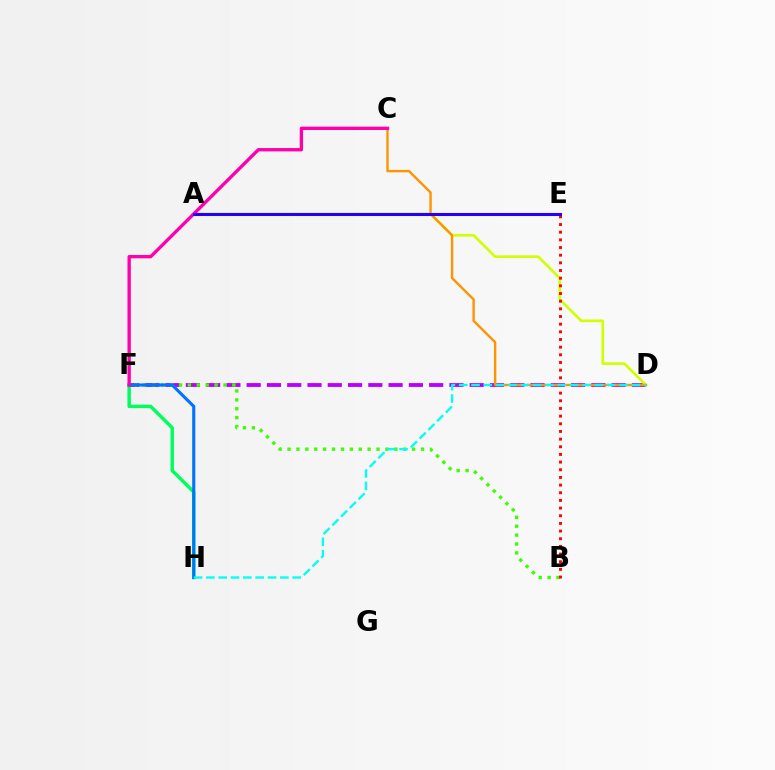{('D', 'F'): [{'color': '#b900ff', 'line_style': 'dashed', 'thickness': 2.75}], ('B', 'F'): [{'color': '#3dff00', 'line_style': 'dotted', 'thickness': 2.42}], ('A', 'D'): [{'color': '#d1ff00', 'line_style': 'solid', 'thickness': 1.9}], ('B', 'E'): [{'color': '#ff0000', 'line_style': 'dotted', 'thickness': 2.08}], ('F', 'H'): [{'color': '#00ff5c', 'line_style': 'solid', 'thickness': 2.49}, {'color': '#0074ff', 'line_style': 'solid', 'thickness': 2.24}], ('C', 'D'): [{'color': '#ff9400', 'line_style': 'solid', 'thickness': 1.72}], ('D', 'H'): [{'color': '#00fff6', 'line_style': 'dashed', 'thickness': 1.67}], ('C', 'F'): [{'color': '#ff00ac', 'line_style': 'solid', 'thickness': 2.4}], ('A', 'E'): [{'color': '#2500ff', 'line_style': 'solid', 'thickness': 2.19}]}